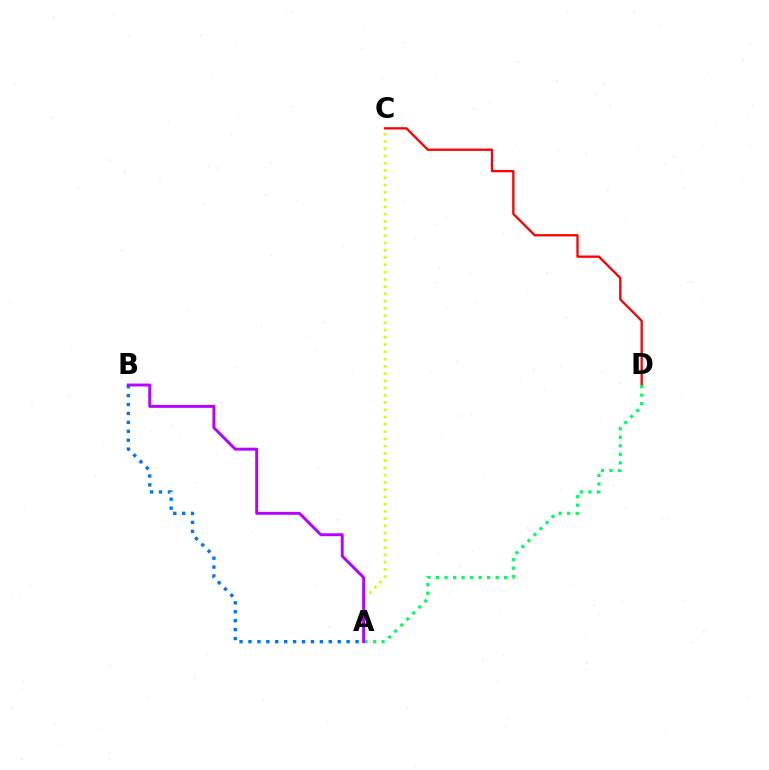{('C', 'D'): [{'color': '#ff0000', 'line_style': 'solid', 'thickness': 1.66}], ('A', 'C'): [{'color': '#d1ff00', 'line_style': 'dotted', 'thickness': 1.97}], ('A', 'B'): [{'color': '#0074ff', 'line_style': 'dotted', 'thickness': 2.42}, {'color': '#b900ff', 'line_style': 'solid', 'thickness': 2.11}], ('A', 'D'): [{'color': '#00ff5c', 'line_style': 'dotted', 'thickness': 2.31}]}